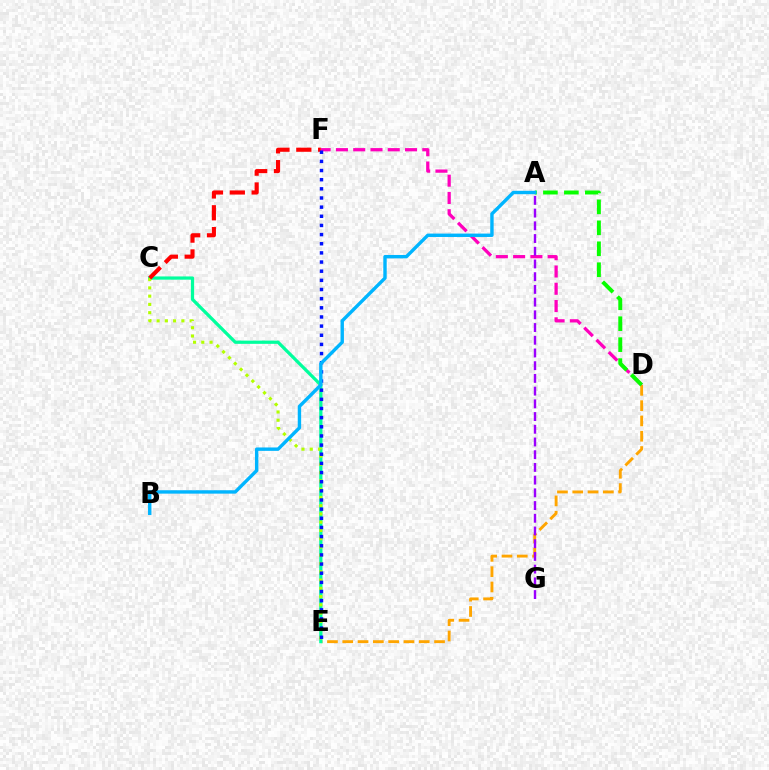{('D', 'E'): [{'color': '#ffa500', 'line_style': 'dashed', 'thickness': 2.08}], ('D', 'F'): [{'color': '#ff00bd', 'line_style': 'dashed', 'thickness': 2.35}], ('C', 'E'): [{'color': '#00ff9d', 'line_style': 'solid', 'thickness': 2.33}, {'color': '#b3ff00', 'line_style': 'dotted', 'thickness': 2.25}], ('C', 'F'): [{'color': '#ff0000', 'line_style': 'dashed', 'thickness': 2.97}], ('E', 'F'): [{'color': '#0010ff', 'line_style': 'dotted', 'thickness': 2.49}], ('A', 'G'): [{'color': '#9b00ff', 'line_style': 'dashed', 'thickness': 1.73}], ('A', 'D'): [{'color': '#08ff00', 'line_style': 'dashed', 'thickness': 2.85}], ('A', 'B'): [{'color': '#00b5ff', 'line_style': 'solid', 'thickness': 2.44}]}